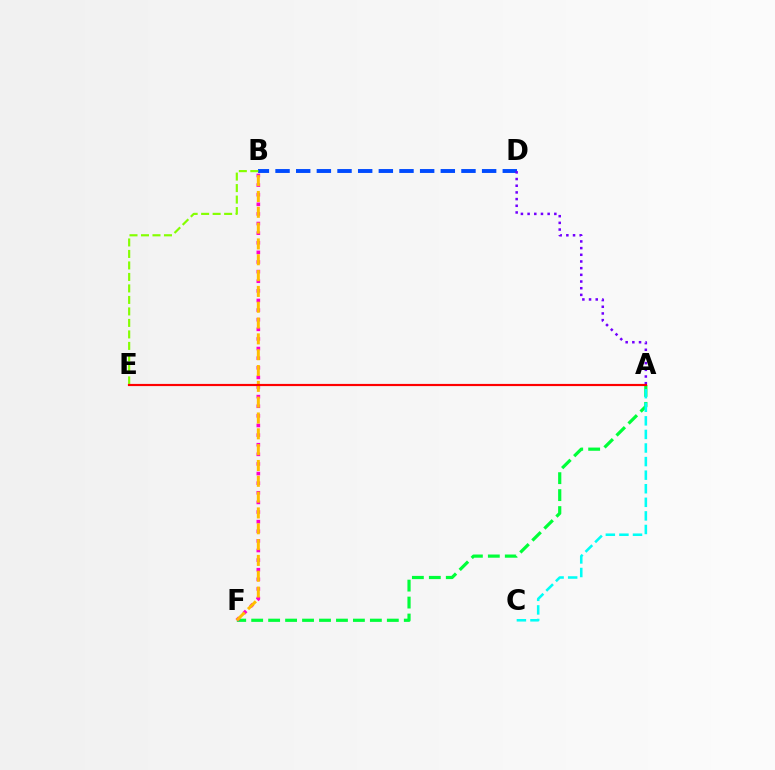{('A', 'F'): [{'color': '#00ff39', 'line_style': 'dashed', 'thickness': 2.3}], ('B', 'F'): [{'color': '#ff00cf', 'line_style': 'dotted', 'thickness': 2.61}, {'color': '#ffbd00', 'line_style': 'dashed', 'thickness': 2.15}], ('B', 'D'): [{'color': '#004bff', 'line_style': 'dashed', 'thickness': 2.81}], ('A', 'D'): [{'color': '#7200ff', 'line_style': 'dotted', 'thickness': 1.82}], ('B', 'E'): [{'color': '#84ff00', 'line_style': 'dashed', 'thickness': 1.56}], ('A', 'C'): [{'color': '#00fff6', 'line_style': 'dashed', 'thickness': 1.84}], ('A', 'E'): [{'color': '#ff0000', 'line_style': 'solid', 'thickness': 1.56}]}